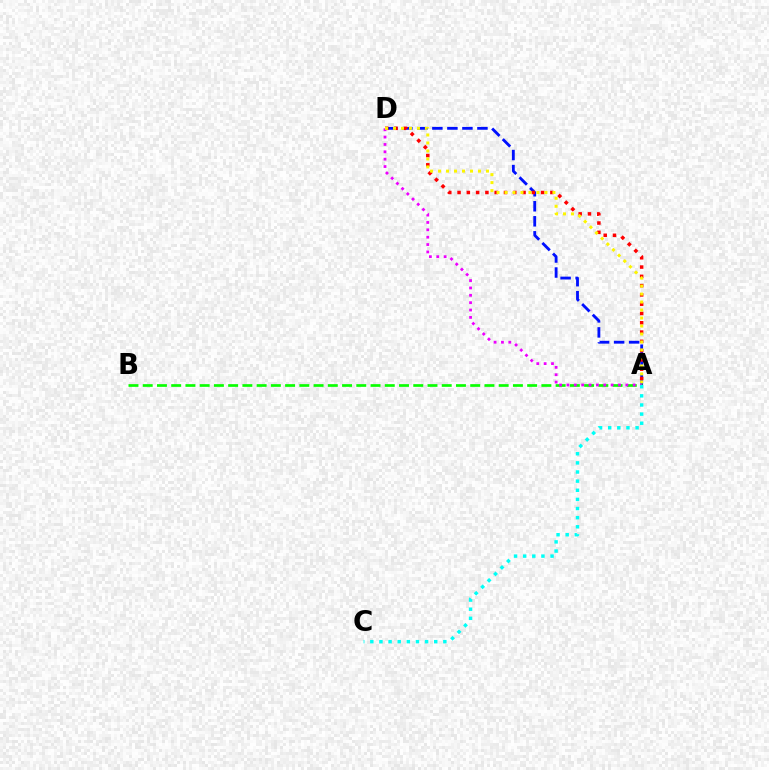{('A', 'D'): [{'color': '#0010ff', 'line_style': 'dashed', 'thickness': 2.04}, {'color': '#ff0000', 'line_style': 'dotted', 'thickness': 2.52}, {'color': '#ee00ff', 'line_style': 'dotted', 'thickness': 2.0}, {'color': '#fcf500', 'line_style': 'dotted', 'thickness': 2.17}], ('A', 'B'): [{'color': '#08ff00', 'line_style': 'dashed', 'thickness': 1.93}], ('A', 'C'): [{'color': '#00fff6', 'line_style': 'dotted', 'thickness': 2.48}]}